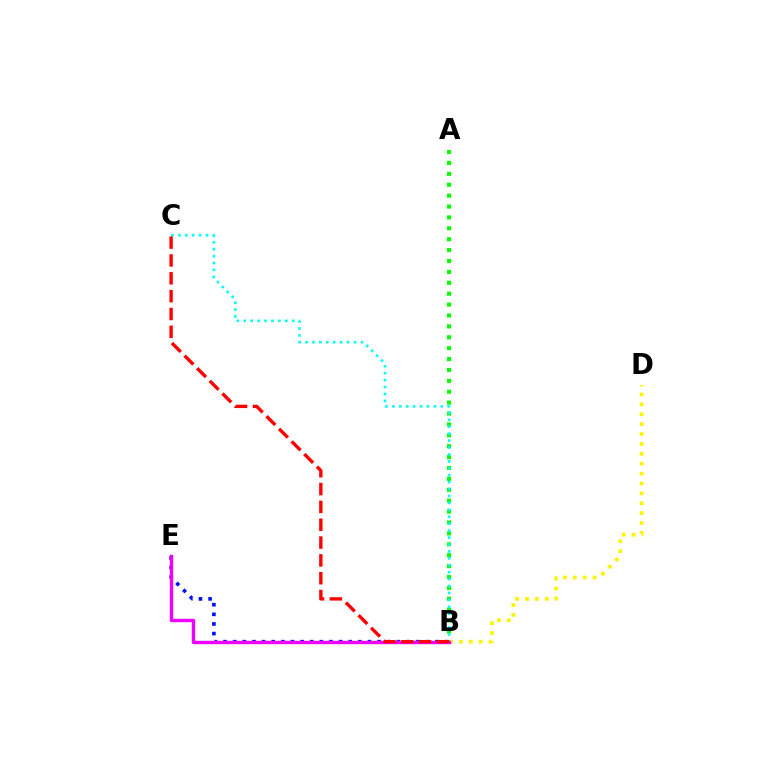{('A', 'B'): [{'color': '#08ff00', 'line_style': 'dotted', 'thickness': 2.96}], ('B', 'D'): [{'color': '#fcf500', 'line_style': 'dotted', 'thickness': 2.69}], ('B', 'E'): [{'color': '#0010ff', 'line_style': 'dotted', 'thickness': 2.62}, {'color': '#ee00ff', 'line_style': 'solid', 'thickness': 2.44}], ('B', 'C'): [{'color': '#00fff6', 'line_style': 'dotted', 'thickness': 1.88}, {'color': '#ff0000', 'line_style': 'dashed', 'thickness': 2.42}]}